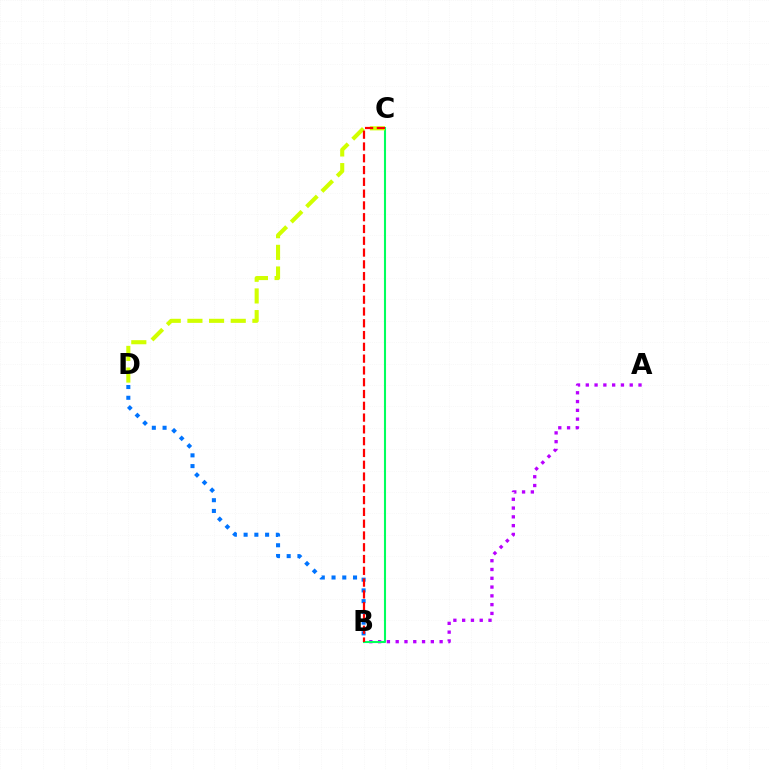{('B', 'D'): [{'color': '#0074ff', 'line_style': 'dotted', 'thickness': 2.92}], ('A', 'B'): [{'color': '#b900ff', 'line_style': 'dotted', 'thickness': 2.39}], ('B', 'C'): [{'color': '#00ff5c', 'line_style': 'solid', 'thickness': 1.5}, {'color': '#ff0000', 'line_style': 'dashed', 'thickness': 1.6}], ('C', 'D'): [{'color': '#d1ff00', 'line_style': 'dashed', 'thickness': 2.94}]}